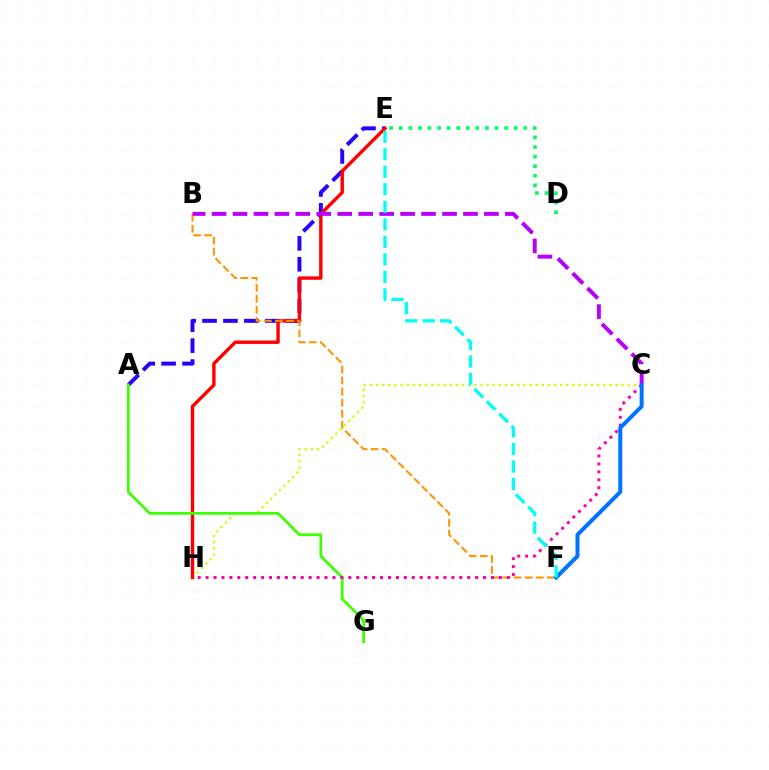{('A', 'E'): [{'color': '#2500ff', 'line_style': 'dashed', 'thickness': 2.84}], ('C', 'H'): [{'color': '#d1ff00', 'line_style': 'dotted', 'thickness': 1.67}, {'color': '#ff00ac', 'line_style': 'dotted', 'thickness': 2.15}], ('E', 'H'): [{'color': '#ff0000', 'line_style': 'solid', 'thickness': 2.46}], ('B', 'F'): [{'color': '#ff9400', 'line_style': 'dashed', 'thickness': 1.5}], ('A', 'G'): [{'color': '#3dff00', 'line_style': 'solid', 'thickness': 1.99}], ('B', 'C'): [{'color': '#b900ff', 'line_style': 'dashed', 'thickness': 2.85}], ('C', 'F'): [{'color': '#0074ff', 'line_style': 'solid', 'thickness': 2.88}], ('D', 'E'): [{'color': '#00ff5c', 'line_style': 'dotted', 'thickness': 2.6}], ('E', 'F'): [{'color': '#00fff6', 'line_style': 'dashed', 'thickness': 2.38}]}